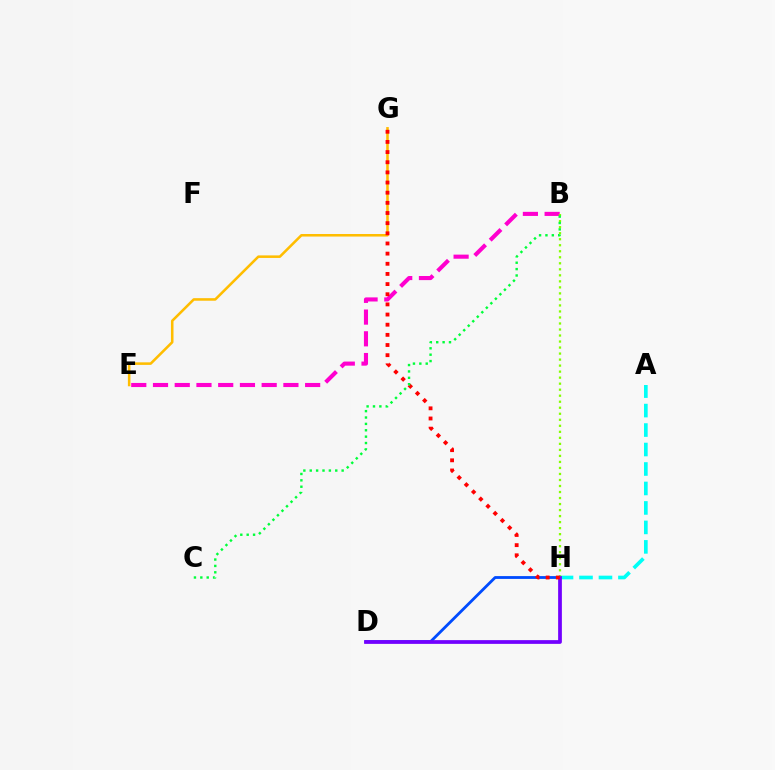{('A', 'H'): [{'color': '#00fff6', 'line_style': 'dashed', 'thickness': 2.65}], ('B', 'E'): [{'color': '#ff00cf', 'line_style': 'dashed', 'thickness': 2.95}], ('D', 'H'): [{'color': '#004bff', 'line_style': 'solid', 'thickness': 2.03}, {'color': '#7200ff', 'line_style': 'solid', 'thickness': 2.69}], ('B', 'H'): [{'color': '#84ff00', 'line_style': 'dotted', 'thickness': 1.64}], ('E', 'G'): [{'color': '#ffbd00', 'line_style': 'solid', 'thickness': 1.84}], ('G', 'H'): [{'color': '#ff0000', 'line_style': 'dotted', 'thickness': 2.76}], ('B', 'C'): [{'color': '#00ff39', 'line_style': 'dotted', 'thickness': 1.73}]}